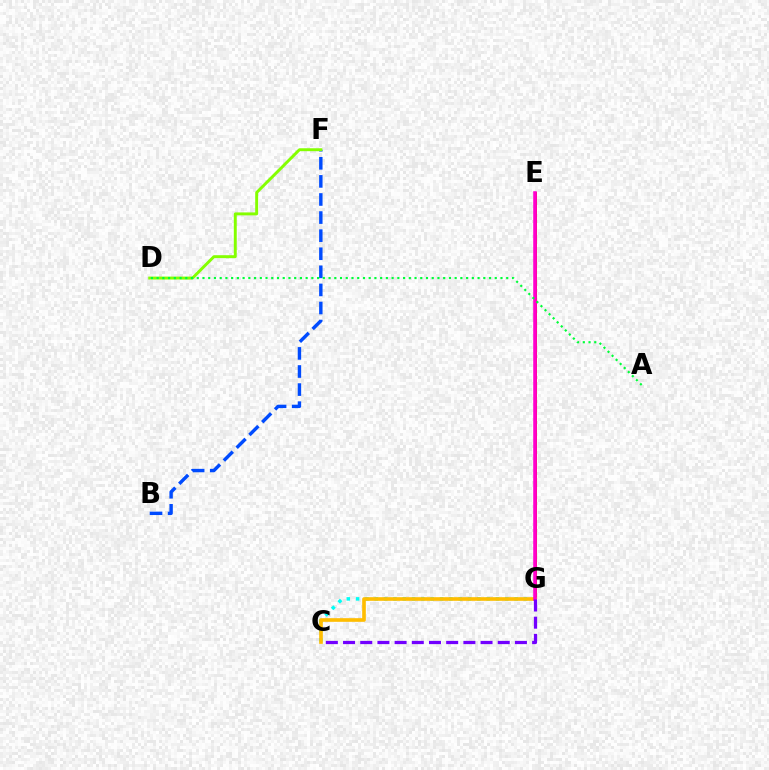{('C', 'G'): [{'color': '#00fff6', 'line_style': 'dotted', 'thickness': 2.53}, {'color': '#ffbd00', 'line_style': 'solid', 'thickness': 2.62}, {'color': '#7200ff', 'line_style': 'dashed', 'thickness': 2.34}], ('B', 'F'): [{'color': '#004bff', 'line_style': 'dashed', 'thickness': 2.46}], ('E', 'G'): [{'color': '#ff0000', 'line_style': 'solid', 'thickness': 2.04}, {'color': '#ff00cf', 'line_style': 'solid', 'thickness': 2.56}], ('D', 'F'): [{'color': '#84ff00', 'line_style': 'solid', 'thickness': 2.11}], ('A', 'D'): [{'color': '#00ff39', 'line_style': 'dotted', 'thickness': 1.56}]}